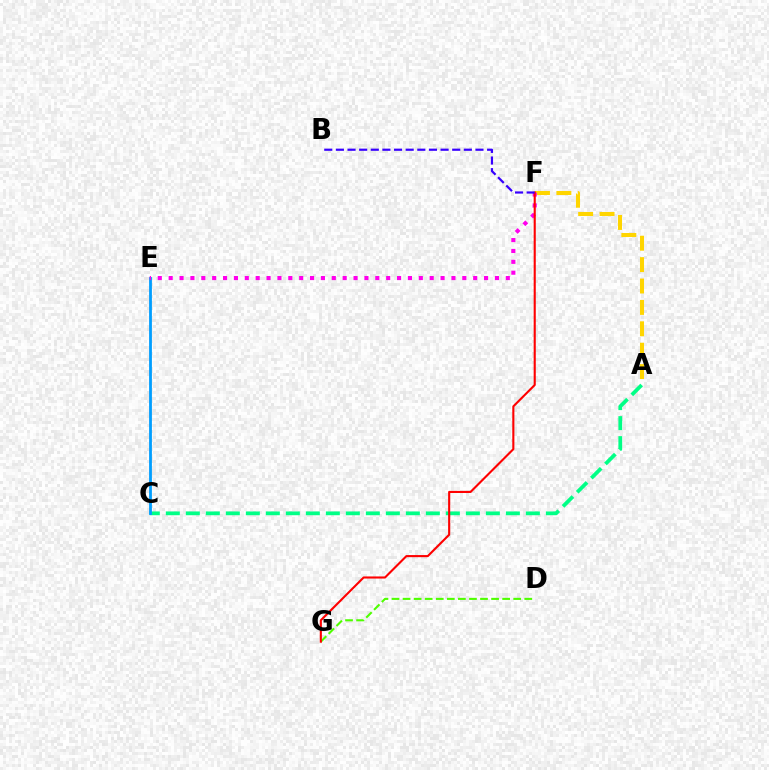{('A', 'C'): [{'color': '#00ff86', 'line_style': 'dashed', 'thickness': 2.72}], ('A', 'F'): [{'color': '#ffd500', 'line_style': 'dashed', 'thickness': 2.91}], ('C', 'E'): [{'color': '#009eff', 'line_style': 'solid', 'thickness': 2.01}], ('E', 'F'): [{'color': '#ff00ed', 'line_style': 'dotted', 'thickness': 2.95}], ('D', 'G'): [{'color': '#4fff00', 'line_style': 'dashed', 'thickness': 1.5}], ('F', 'G'): [{'color': '#ff0000', 'line_style': 'solid', 'thickness': 1.52}], ('B', 'F'): [{'color': '#3700ff', 'line_style': 'dashed', 'thickness': 1.58}]}